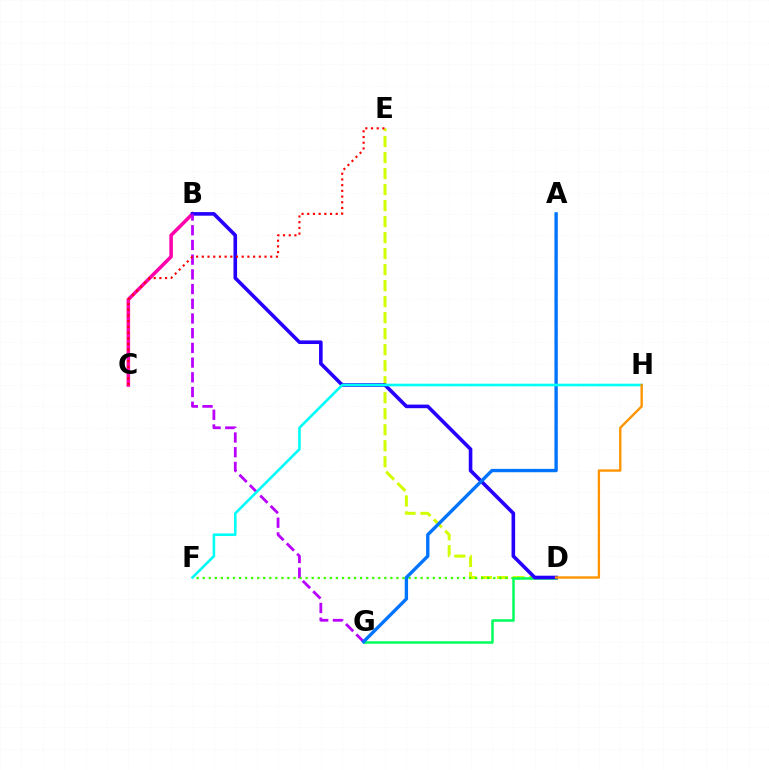{('D', 'E'): [{'color': '#d1ff00', 'line_style': 'dashed', 'thickness': 2.18}], ('D', 'F'): [{'color': '#3dff00', 'line_style': 'dotted', 'thickness': 1.64}], ('D', 'G'): [{'color': '#00ff5c', 'line_style': 'solid', 'thickness': 1.81}], ('B', 'C'): [{'color': '#ff00ac', 'line_style': 'solid', 'thickness': 2.56}], ('B', 'D'): [{'color': '#2500ff', 'line_style': 'solid', 'thickness': 2.6}], ('B', 'G'): [{'color': '#b900ff', 'line_style': 'dashed', 'thickness': 2.0}], ('A', 'G'): [{'color': '#0074ff', 'line_style': 'solid', 'thickness': 2.41}], ('C', 'E'): [{'color': '#ff0000', 'line_style': 'dotted', 'thickness': 1.55}], ('F', 'H'): [{'color': '#00fff6', 'line_style': 'solid', 'thickness': 1.88}], ('D', 'H'): [{'color': '#ff9400', 'line_style': 'solid', 'thickness': 1.71}]}